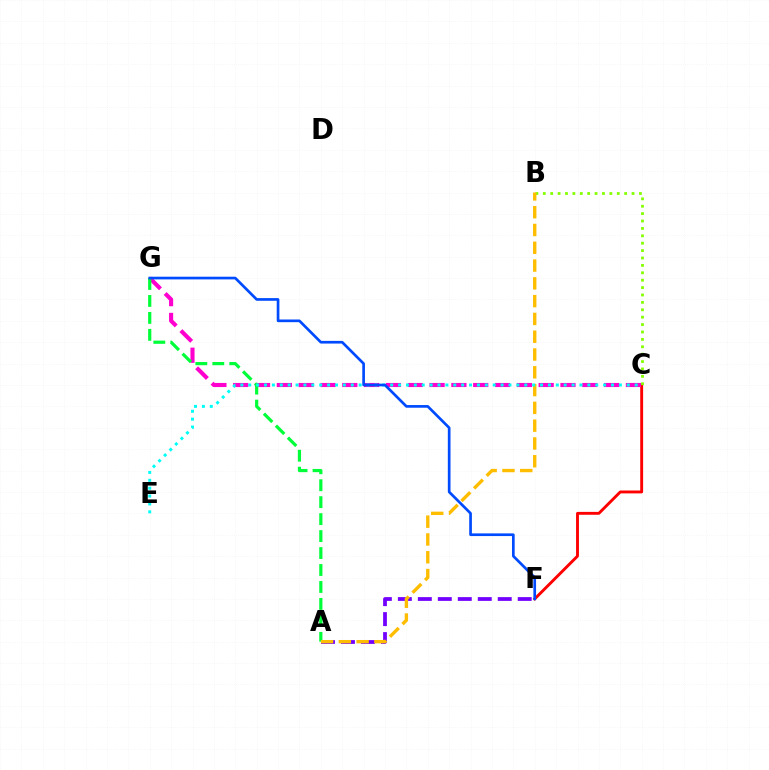{('C', 'F'): [{'color': '#ff0000', 'line_style': 'solid', 'thickness': 2.08}], ('C', 'G'): [{'color': '#ff00cf', 'line_style': 'dashed', 'thickness': 2.96}], ('A', 'G'): [{'color': '#00ff39', 'line_style': 'dashed', 'thickness': 2.3}], ('B', 'C'): [{'color': '#84ff00', 'line_style': 'dotted', 'thickness': 2.01}], ('A', 'F'): [{'color': '#7200ff', 'line_style': 'dashed', 'thickness': 2.71}], ('A', 'B'): [{'color': '#ffbd00', 'line_style': 'dashed', 'thickness': 2.42}], ('C', 'E'): [{'color': '#00fff6', 'line_style': 'dotted', 'thickness': 2.14}], ('F', 'G'): [{'color': '#004bff', 'line_style': 'solid', 'thickness': 1.93}]}